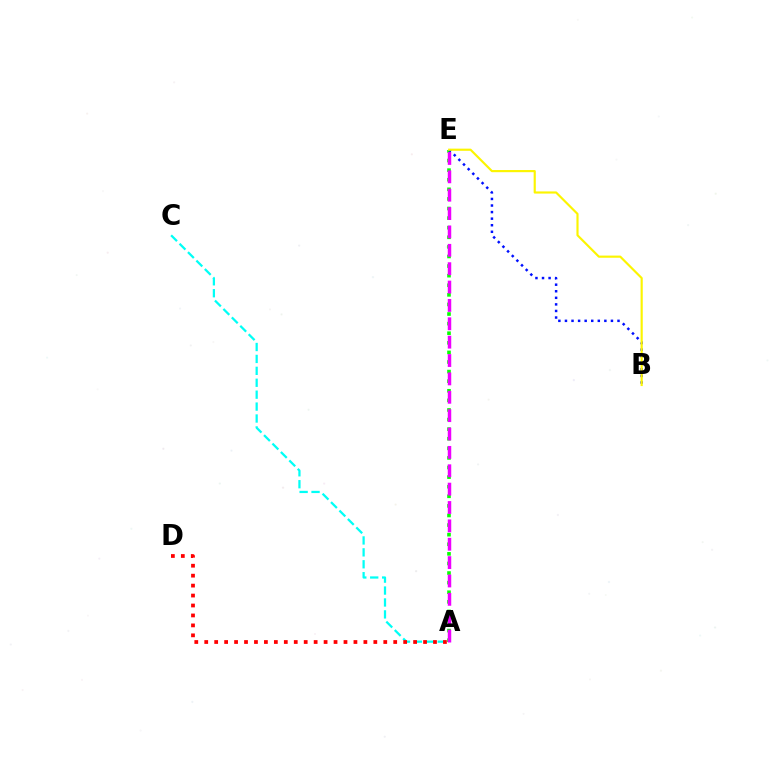{('A', 'C'): [{'color': '#00fff6', 'line_style': 'dashed', 'thickness': 1.62}], ('A', 'E'): [{'color': '#08ff00', 'line_style': 'dotted', 'thickness': 2.61}, {'color': '#ee00ff', 'line_style': 'dashed', 'thickness': 2.5}], ('B', 'E'): [{'color': '#0010ff', 'line_style': 'dotted', 'thickness': 1.79}, {'color': '#fcf500', 'line_style': 'solid', 'thickness': 1.55}], ('A', 'D'): [{'color': '#ff0000', 'line_style': 'dotted', 'thickness': 2.7}]}